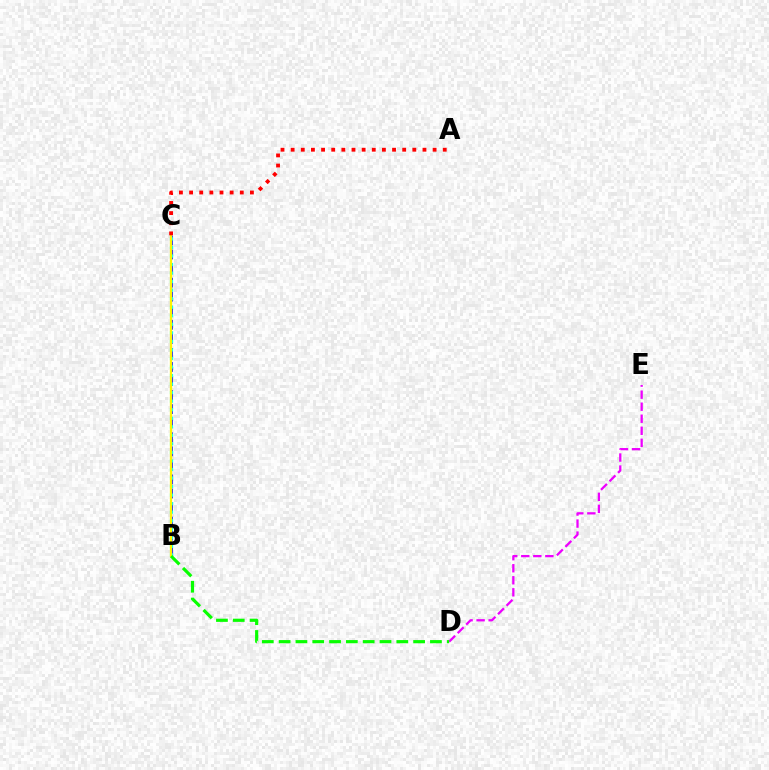{('B', 'C'): [{'color': '#0010ff', 'line_style': 'dashed', 'thickness': 1.91}, {'color': '#00fff6', 'line_style': 'dotted', 'thickness': 2.32}, {'color': '#fcf500', 'line_style': 'solid', 'thickness': 1.62}], ('D', 'E'): [{'color': '#ee00ff', 'line_style': 'dashed', 'thickness': 1.64}], ('A', 'C'): [{'color': '#ff0000', 'line_style': 'dotted', 'thickness': 2.75}], ('B', 'D'): [{'color': '#08ff00', 'line_style': 'dashed', 'thickness': 2.28}]}